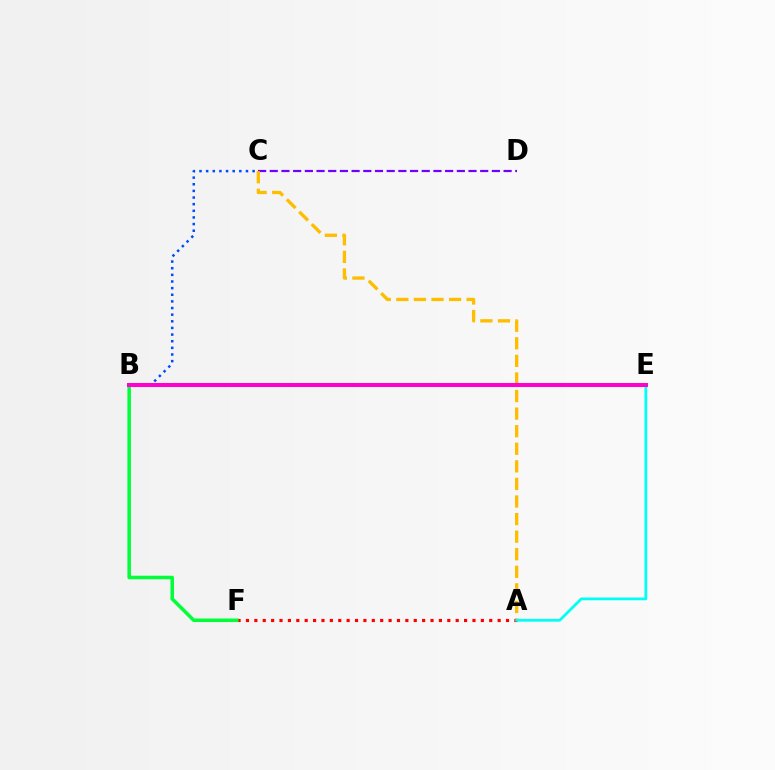{('C', 'D'): [{'color': '#7200ff', 'line_style': 'dashed', 'thickness': 1.59}], ('A', 'C'): [{'color': '#ffbd00', 'line_style': 'dashed', 'thickness': 2.39}], ('A', 'F'): [{'color': '#ff0000', 'line_style': 'dotted', 'thickness': 2.28}], ('B', 'E'): [{'color': '#84ff00', 'line_style': 'solid', 'thickness': 2.09}, {'color': '#ff00cf', 'line_style': 'solid', 'thickness': 2.89}], ('B', 'F'): [{'color': '#00ff39', 'line_style': 'solid', 'thickness': 2.54}], ('A', 'E'): [{'color': '#00fff6', 'line_style': 'solid', 'thickness': 1.99}], ('B', 'C'): [{'color': '#004bff', 'line_style': 'dotted', 'thickness': 1.8}]}